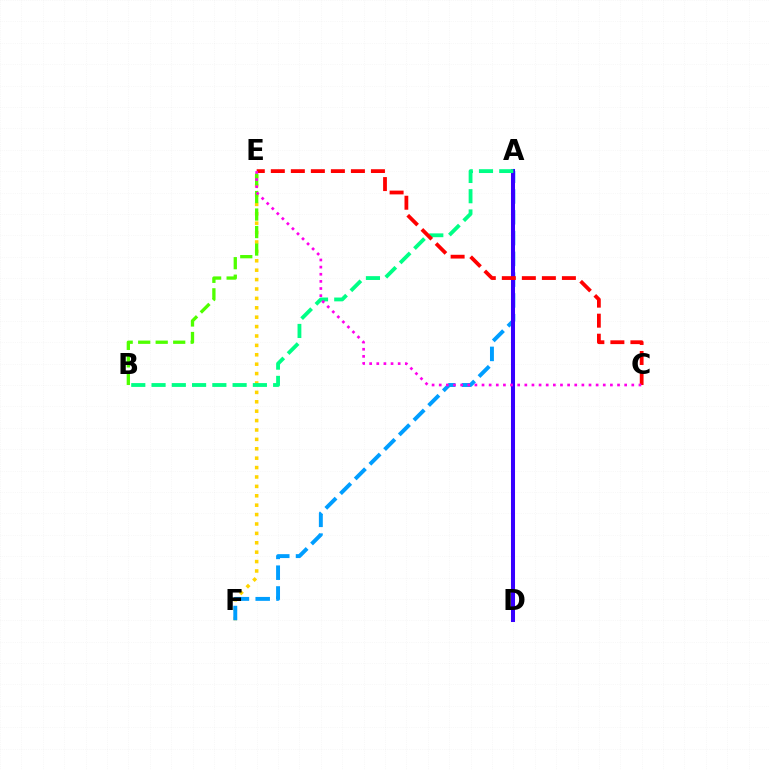{('E', 'F'): [{'color': '#ffd500', 'line_style': 'dotted', 'thickness': 2.55}], ('A', 'F'): [{'color': '#009eff', 'line_style': 'dashed', 'thickness': 2.82}], ('B', 'E'): [{'color': '#4fff00', 'line_style': 'dashed', 'thickness': 2.38}], ('A', 'D'): [{'color': '#3700ff', 'line_style': 'solid', 'thickness': 2.91}], ('A', 'B'): [{'color': '#00ff86', 'line_style': 'dashed', 'thickness': 2.75}], ('C', 'E'): [{'color': '#ff0000', 'line_style': 'dashed', 'thickness': 2.72}, {'color': '#ff00ed', 'line_style': 'dotted', 'thickness': 1.94}]}